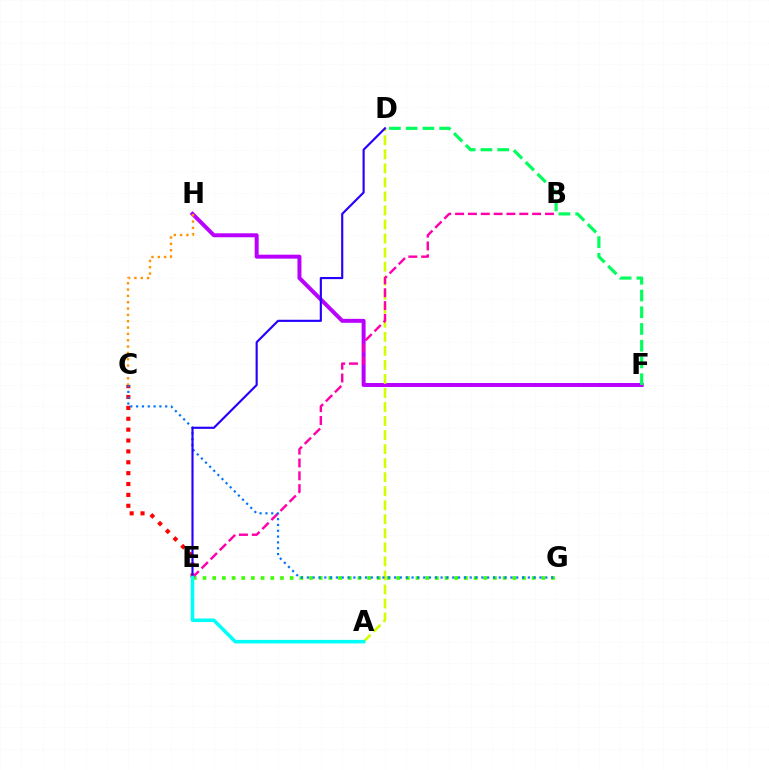{('C', 'E'): [{'color': '#ff0000', 'line_style': 'dotted', 'thickness': 2.96}], ('E', 'G'): [{'color': '#3dff00', 'line_style': 'dotted', 'thickness': 2.63}], ('F', 'H'): [{'color': '#b900ff', 'line_style': 'solid', 'thickness': 2.86}], ('A', 'D'): [{'color': '#d1ff00', 'line_style': 'dashed', 'thickness': 1.91}], ('B', 'E'): [{'color': '#ff00ac', 'line_style': 'dashed', 'thickness': 1.74}], ('D', 'F'): [{'color': '#00ff5c', 'line_style': 'dashed', 'thickness': 2.27}], ('C', 'H'): [{'color': '#ff9400', 'line_style': 'dotted', 'thickness': 1.72}], ('C', 'G'): [{'color': '#0074ff', 'line_style': 'dotted', 'thickness': 1.58}], ('D', 'E'): [{'color': '#2500ff', 'line_style': 'solid', 'thickness': 1.54}], ('A', 'E'): [{'color': '#00fff6', 'line_style': 'solid', 'thickness': 2.56}]}